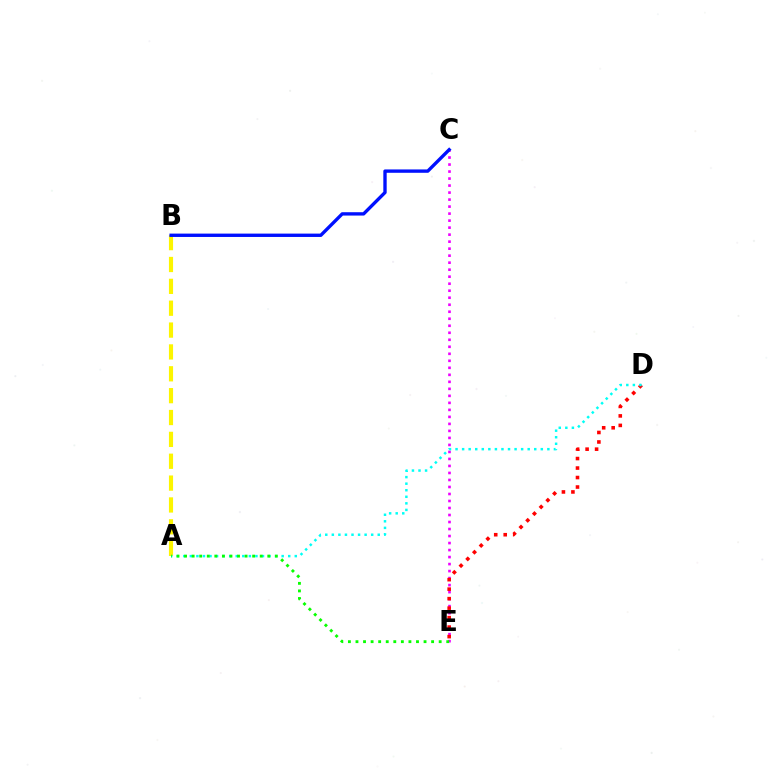{('A', 'B'): [{'color': '#fcf500', 'line_style': 'dashed', 'thickness': 2.97}], ('C', 'E'): [{'color': '#ee00ff', 'line_style': 'dotted', 'thickness': 1.9}], ('D', 'E'): [{'color': '#ff0000', 'line_style': 'dotted', 'thickness': 2.58}], ('A', 'D'): [{'color': '#00fff6', 'line_style': 'dotted', 'thickness': 1.78}], ('A', 'E'): [{'color': '#08ff00', 'line_style': 'dotted', 'thickness': 2.06}], ('B', 'C'): [{'color': '#0010ff', 'line_style': 'solid', 'thickness': 2.42}]}